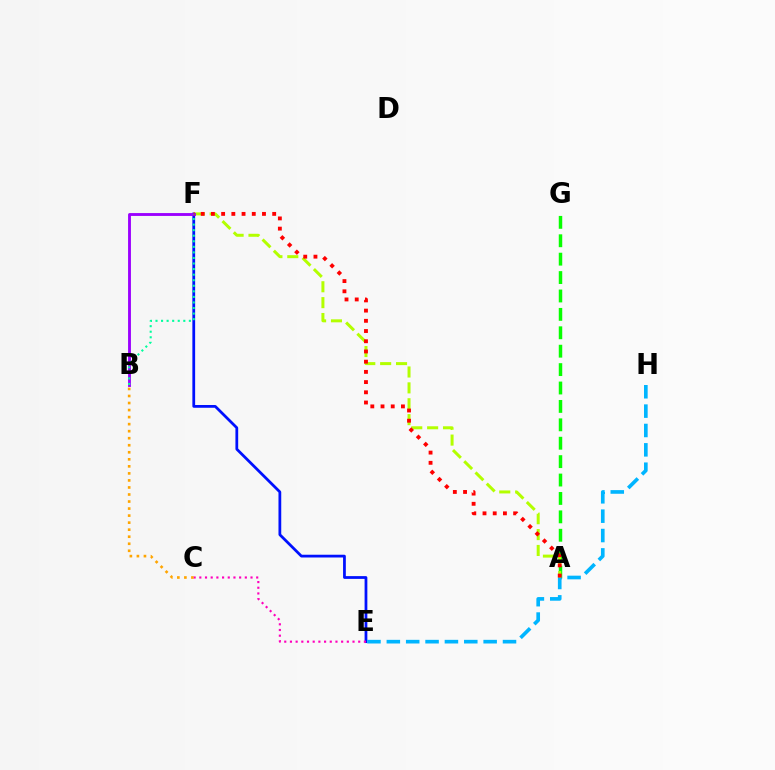{('A', 'G'): [{'color': '#08ff00', 'line_style': 'dashed', 'thickness': 2.5}], ('E', 'F'): [{'color': '#0010ff', 'line_style': 'solid', 'thickness': 1.99}], ('E', 'H'): [{'color': '#00b5ff', 'line_style': 'dashed', 'thickness': 2.63}], ('A', 'F'): [{'color': '#b3ff00', 'line_style': 'dashed', 'thickness': 2.16}, {'color': '#ff0000', 'line_style': 'dotted', 'thickness': 2.77}], ('B', 'C'): [{'color': '#ffa500', 'line_style': 'dotted', 'thickness': 1.91}], ('B', 'F'): [{'color': '#9b00ff', 'line_style': 'solid', 'thickness': 2.06}, {'color': '#00ff9d', 'line_style': 'dotted', 'thickness': 1.51}], ('C', 'E'): [{'color': '#ff00bd', 'line_style': 'dotted', 'thickness': 1.55}]}